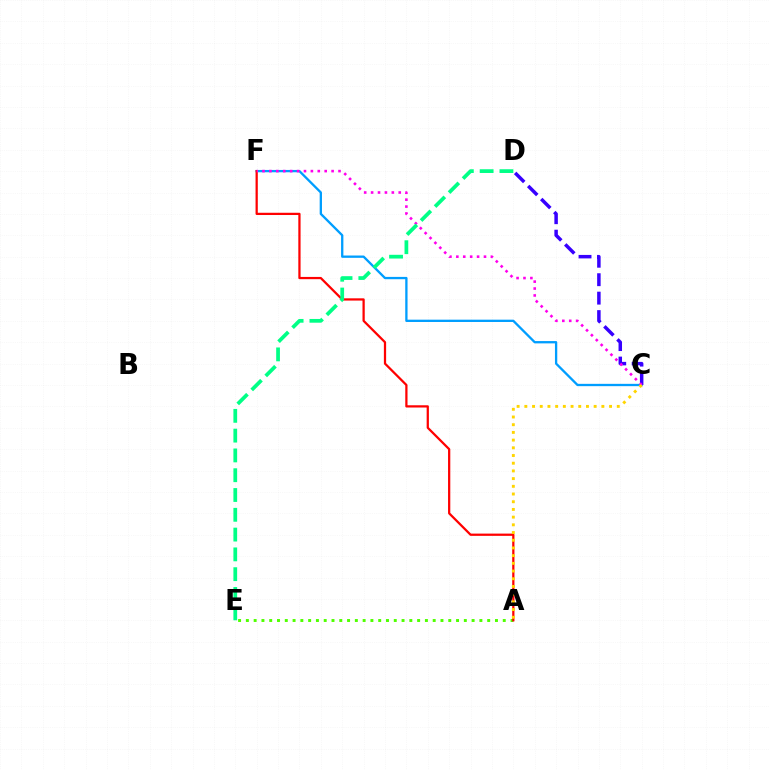{('C', 'F'): [{'color': '#009eff', 'line_style': 'solid', 'thickness': 1.66}, {'color': '#ff00ed', 'line_style': 'dotted', 'thickness': 1.88}], ('C', 'D'): [{'color': '#3700ff', 'line_style': 'dashed', 'thickness': 2.51}], ('A', 'E'): [{'color': '#4fff00', 'line_style': 'dotted', 'thickness': 2.11}], ('A', 'F'): [{'color': '#ff0000', 'line_style': 'solid', 'thickness': 1.62}], ('D', 'E'): [{'color': '#00ff86', 'line_style': 'dashed', 'thickness': 2.69}], ('A', 'C'): [{'color': '#ffd500', 'line_style': 'dotted', 'thickness': 2.09}]}